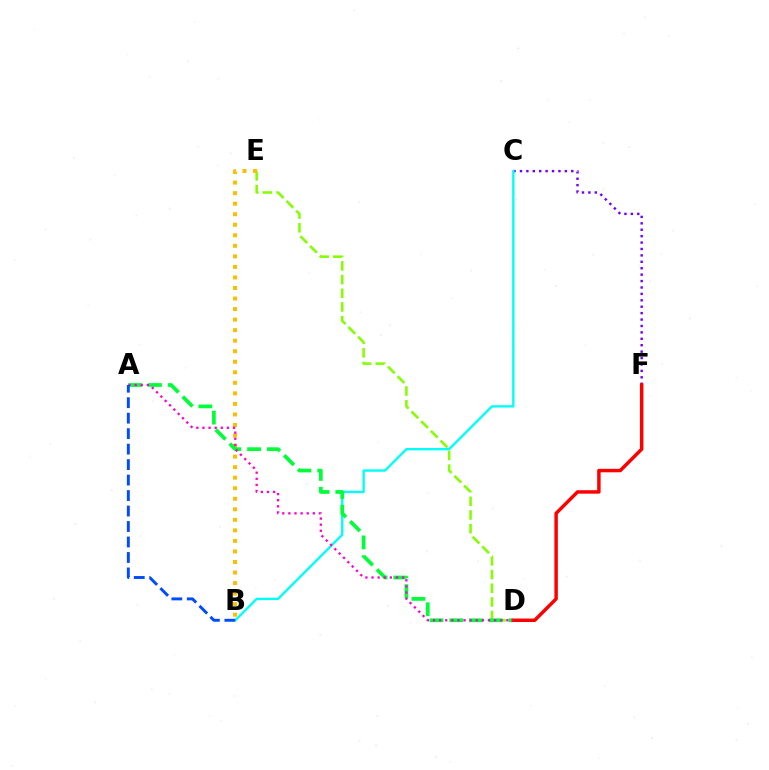{('D', 'E'): [{'color': '#84ff00', 'line_style': 'dashed', 'thickness': 1.86}], ('C', 'F'): [{'color': '#7200ff', 'line_style': 'dotted', 'thickness': 1.74}], ('B', 'E'): [{'color': '#ffbd00', 'line_style': 'dotted', 'thickness': 2.86}], ('B', 'C'): [{'color': '#00fff6', 'line_style': 'solid', 'thickness': 1.7}], ('A', 'D'): [{'color': '#00ff39', 'line_style': 'dashed', 'thickness': 2.68}, {'color': '#ff00cf', 'line_style': 'dotted', 'thickness': 1.66}], ('D', 'F'): [{'color': '#ff0000', 'line_style': 'solid', 'thickness': 2.5}], ('A', 'B'): [{'color': '#004bff', 'line_style': 'dashed', 'thickness': 2.1}]}